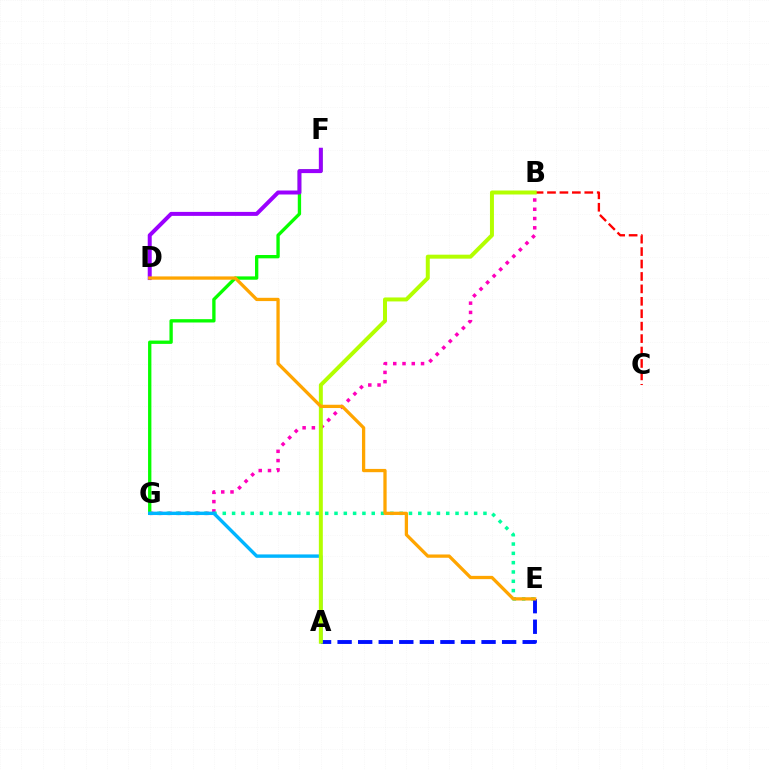{('B', 'G'): [{'color': '#ff00bd', 'line_style': 'dotted', 'thickness': 2.52}], ('F', 'G'): [{'color': '#08ff00', 'line_style': 'solid', 'thickness': 2.4}], ('E', 'G'): [{'color': '#00ff9d', 'line_style': 'dotted', 'thickness': 2.53}], ('A', 'E'): [{'color': '#0010ff', 'line_style': 'dashed', 'thickness': 2.79}], ('D', 'F'): [{'color': '#9b00ff', 'line_style': 'solid', 'thickness': 2.87}], ('A', 'G'): [{'color': '#00b5ff', 'line_style': 'solid', 'thickness': 2.44}], ('B', 'C'): [{'color': '#ff0000', 'line_style': 'dashed', 'thickness': 1.69}], ('A', 'B'): [{'color': '#b3ff00', 'line_style': 'solid', 'thickness': 2.86}], ('D', 'E'): [{'color': '#ffa500', 'line_style': 'solid', 'thickness': 2.36}]}